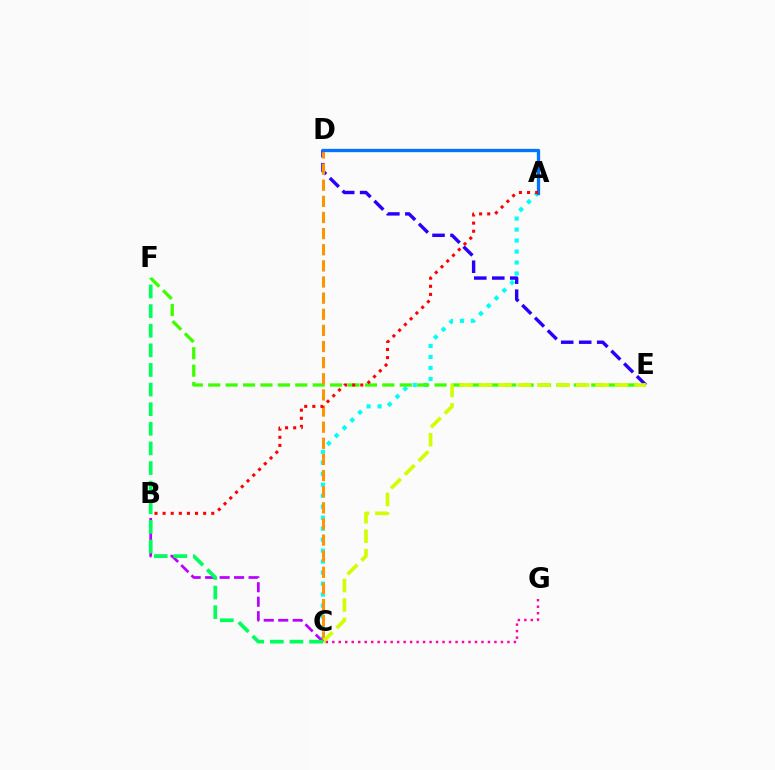{('D', 'E'): [{'color': '#2500ff', 'line_style': 'dashed', 'thickness': 2.44}], ('A', 'C'): [{'color': '#00fff6', 'line_style': 'dotted', 'thickness': 2.98}], ('E', 'F'): [{'color': '#3dff00', 'line_style': 'dashed', 'thickness': 2.37}], ('C', 'D'): [{'color': '#ff9400', 'line_style': 'dashed', 'thickness': 2.19}], ('C', 'G'): [{'color': '#ff00ac', 'line_style': 'dotted', 'thickness': 1.76}], ('C', 'E'): [{'color': '#d1ff00', 'line_style': 'dashed', 'thickness': 2.64}], ('B', 'C'): [{'color': '#b900ff', 'line_style': 'dashed', 'thickness': 1.97}], ('C', 'F'): [{'color': '#00ff5c', 'line_style': 'dashed', 'thickness': 2.66}], ('A', 'D'): [{'color': '#0074ff', 'line_style': 'solid', 'thickness': 2.37}], ('A', 'B'): [{'color': '#ff0000', 'line_style': 'dotted', 'thickness': 2.2}]}